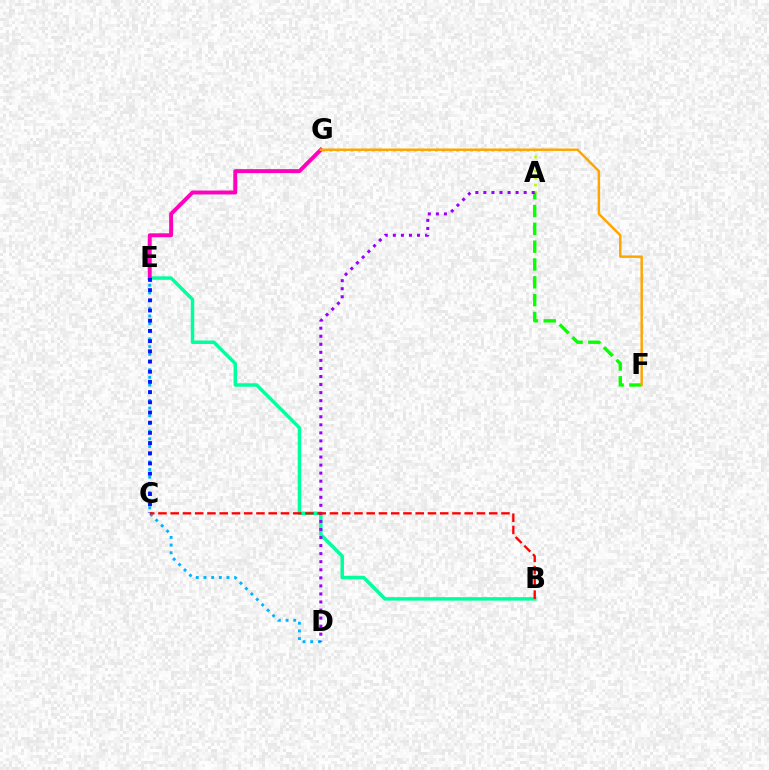{('A', 'G'): [{'color': '#b3ff00', 'line_style': 'dotted', 'thickness': 1.91}], ('B', 'E'): [{'color': '#00ff9d', 'line_style': 'solid', 'thickness': 2.49}], ('A', 'F'): [{'color': '#08ff00', 'line_style': 'dashed', 'thickness': 2.42}], ('E', 'G'): [{'color': '#ff00bd', 'line_style': 'solid', 'thickness': 2.83}], ('D', 'E'): [{'color': '#00b5ff', 'line_style': 'dotted', 'thickness': 2.09}], ('C', 'E'): [{'color': '#0010ff', 'line_style': 'dotted', 'thickness': 2.77}], ('A', 'D'): [{'color': '#9b00ff', 'line_style': 'dotted', 'thickness': 2.19}], ('B', 'C'): [{'color': '#ff0000', 'line_style': 'dashed', 'thickness': 1.66}], ('F', 'G'): [{'color': '#ffa500', 'line_style': 'solid', 'thickness': 1.77}]}